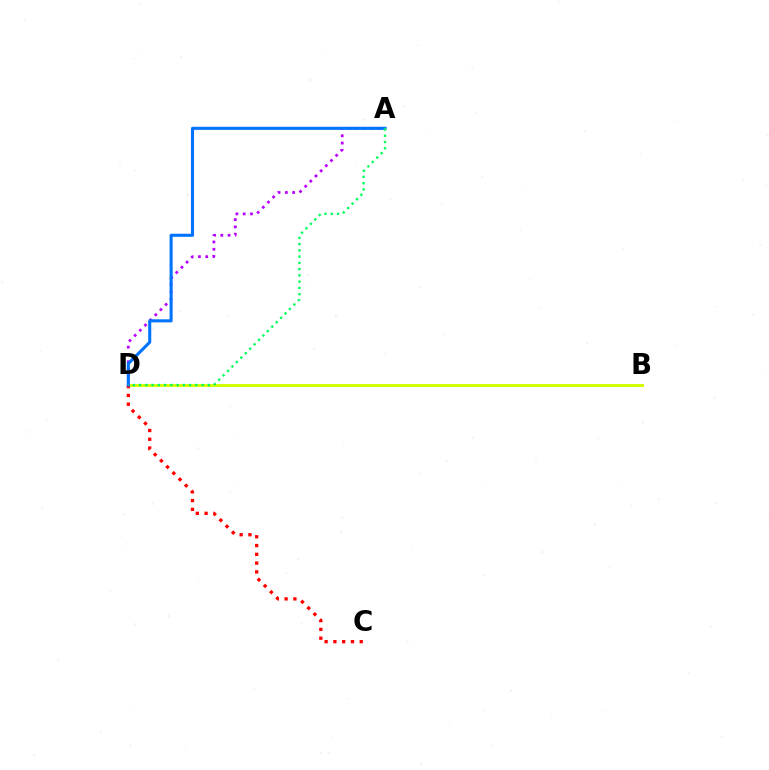{('B', 'D'): [{'color': '#d1ff00', 'line_style': 'solid', 'thickness': 2.1}], ('C', 'D'): [{'color': '#ff0000', 'line_style': 'dotted', 'thickness': 2.39}], ('A', 'D'): [{'color': '#b900ff', 'line_style': 'dotted', 'thickness': 1.98}, {'color': '#0074ff', 'line_style': 'solid', 'thickness': 2.21}, {'color': '#00ff5c', 'line_style': 'dotted', 'thickness': 1.7}]}